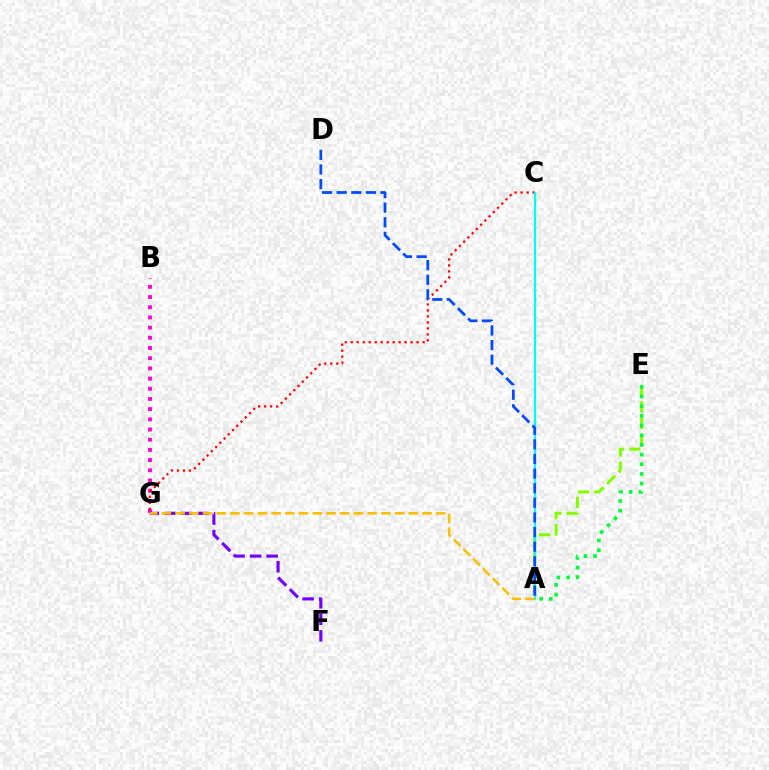{('B', 'G'): [{'color': '#ff00cf', 'line_style': 'dotted', 'thickness': 2.77}], ('C', 'G'): [{'color': '#ff0000', 'line_style': 'dotted', 'thickness': 1.63}], ('F', 'G'): [{'color': '#7200ff', 'line_style': 'dashed', 'thickness': 2.25}], ('A', 'E'): [{'color': '#84ff00', 'line_style': 'dashed', 'thickness': 2.22}, {'color': '#00ff39', 'line_style': 'dotted', 'thickness': 2.63}], ('A', 'C'): [{'color': '#00fff6', 'line_style': 'solid', 'thickness': 1.58}], ('A', 'D'): [{'color': '#004bff', 'line_style': 'dashed', 'thickness': 1.99}], ('A', 'G'): [{'color': '#ffbd00', 'line_style': 'dashed', 'thickness': 1.86}]}